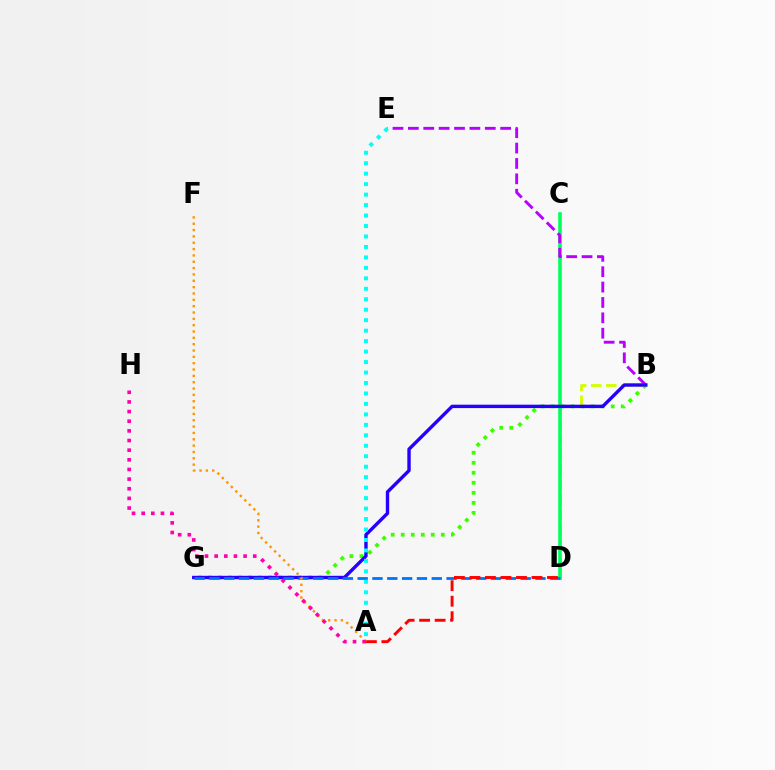{('B', 'G'): [{'color': '#3dff00', 'line_style': 'dotted', 'thickness': 2.72}, {'color': '#2500ff', 'line_style': 'solid', 'thickness': 2.44}], ('B', 'D'): [{'color': '#d1ff00', 'line_style': 'dashed', 'thickness': 2.04}], ('C', 'D'): [{'color': '#00ff5c', 'line_style': 'solid', 'thickness': 2.6}], ('B', 'E'): [{'color': '#b900ff', 'line_style': 'dashed', 'thickness': 2.09}], ('D', 'G'): [{'color': '#0074ff', 'line_style': 'dashed', 'thickness': 2.01}], ('A', 'E'): [{'color': '#00fff6', 'line_style': 'dotted', 'thickness': 2.84}], ('A', 'D'): [{'color': '#ff0000', 'line_style': 'dashed', 'thickness': 2.11}], ('A', 'F'): [{'color': '#ff9400', 'line_style': 'dotted', 'thickness': 1.72}], ('A', 'H'): [{'color': '#ff00ac', 'line_style': 'dotted', 'thickness': 2.62}]}